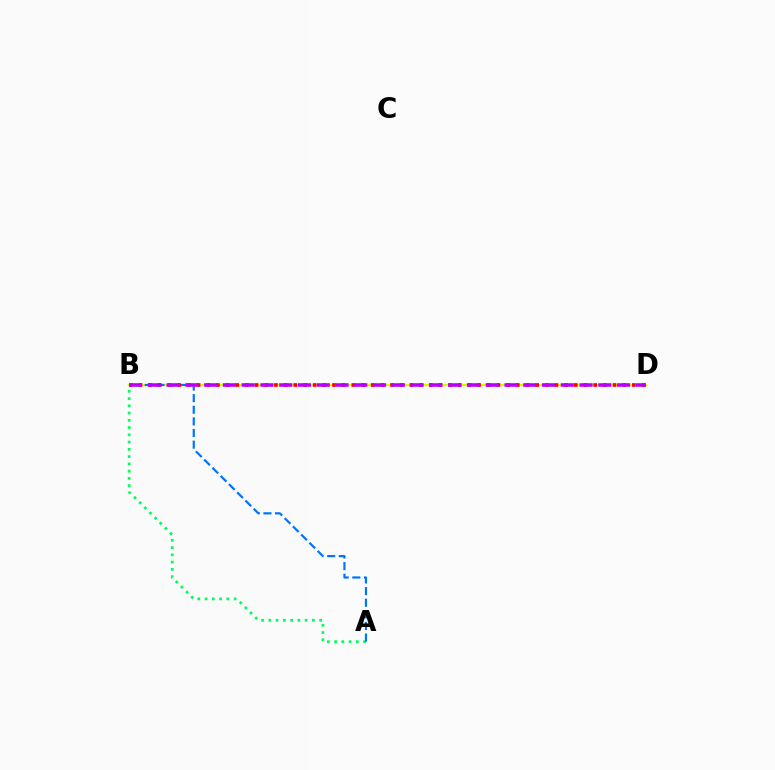{('A', 'B'): [{'color': '#00ff5c', 'line_style': 'dotted', 'thickness': 1.97}, {'color': '#0074ff', 'line_style': 'dashed', 'thickness': 1.58}], ('B', 'D'): [{'color': '#d1ff00', 'line_style': 'solid', 'thickness': 1.73}, {'color': '#ff0000', 'line_style': 'dotted', 'thickness': 2.63}, {'color': '#b900ff', 'line_style': 'dashed', 'thickness': 2.55}]}